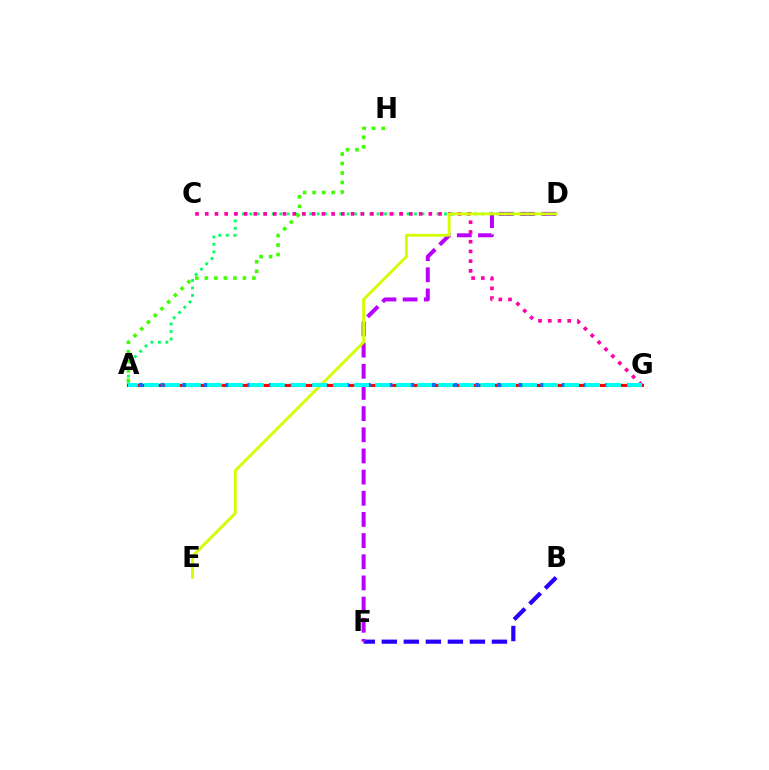{('A', 'G'): [{'color': '#ff9400', 'line_style': 'solid', 'thickness': 1.78}, {'color': '#ff0000', 'line_style': 'solid', 'thickness': 2.13}, {'color': '#0074ff', 'line_style': 'dotted', 'thickness': 2.95}, {'color': '#00fff6', 'line_style': 'dashed', 'thickness': 2.85}], ('B', 'F'): [{'color': '#2500ff', 'line_style': 'dashed', 'thickness': 2.99}], ('D', 'F'): [{'color': '#b900ff', 'line_style': 'dashed', 'thickness': 2.88}], ('A', 'D'): [{'color': '#00ff5c', 'line_style': 'dotted', 'thickness': 2.03}], ('C', 'G'): [{'color': '#ff00ac', 'line_style': 'dotted', 'thickness': 2.64}], ('D', 'E'): [{'color': '#d1ff00', 'line_style': 'solid', 'thickness': 2.05}], ('A', 'H'): [{'color': '#3dff00', 'line_style': 'dotted', 'thickness': 2.59}]}